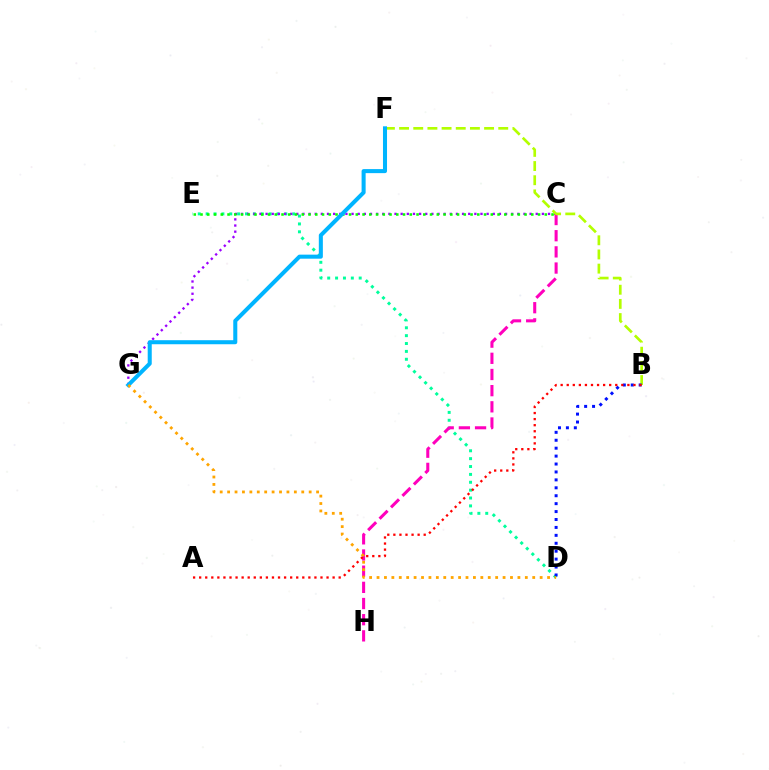{('D', 'E'): [{'color': '#00ff9d', 'line_style': 'dotted', 'thickness': 2.14}], ('C', 'G'): [{'color': '#9b00ff', 'line_style': 'dotted', 'thickness': 1.67}], ('C', 'H'): [{'color': '#ff00bd', 'line_style': 'dashed', 'thickness': 2.2}], ('C', 'E'): [{'color': '#08ff00', 'line_style': 'dotted', 'thickness': 1.83}], ('B', 'F'): [{'color': '#b3ff00', 'line_style': 'dashed', 'thickness': 1.92}], ('F', 'G'): [{'color': '#00b5ff', 'line_style': 'solid', 'thickness': 2.91}], ('B', 'D'): [{'color': '#0010ff', 'line_style': 'dotted', 'thickness': 2.15}], ('A', 'B'): [{'color': '#ff0000', 'line_style': 'dotted', 'thickness': 1.65}], ('D', 'G'): [{'color': '#ffa500', 'line_style': 'dotted', 'thickness': 2.01}]}